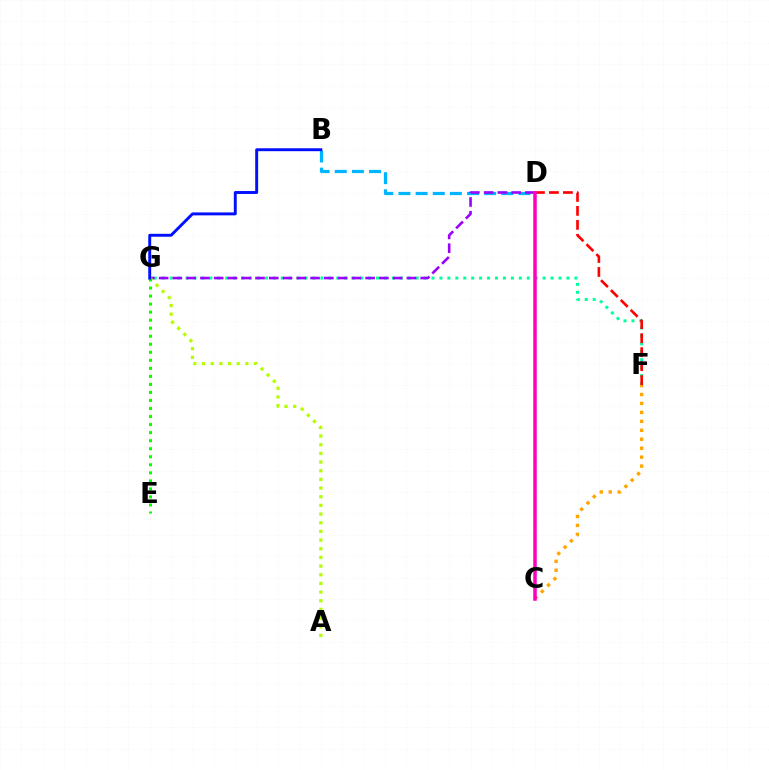{('F', 'G'): [{'color': '#00ff9d', 'line_style': 'dotted', 'thickness': 2.16}], ('B', 'D'): [{'color': '#00b5ff', 'line_style': 'dashed', 'thickness': 2.33}], ('D', 'F'): [{'color': '#ff0000', 'line_style': 'dashed', 'thickness': 1.9}], ('C', 'F'): [{'color': '#ffa500', 'line_style': 'dotted', 'thickness': 2.43}], ('D', 'G'): [{'color': '#9b00ff', 'line_style': 'dashed', 'thickness': 1.87}], ('A', 'G'): [{'color': '#b3ff00', 'line_style': 'dotted', 'thickness': 2.36}], ('C', 'D'): [{'color': '#ff00bd', 'line_style': 'solid', 'thickness': 2.52}], ('E', 'G'): [{'color': '#08ff00', 'line_style': 'dotted', 'thickness': 2.18}], ('B', 'G'): [{'color': '#0010ff', 'line_style': 'solid', 'thickness': 2.11}]}